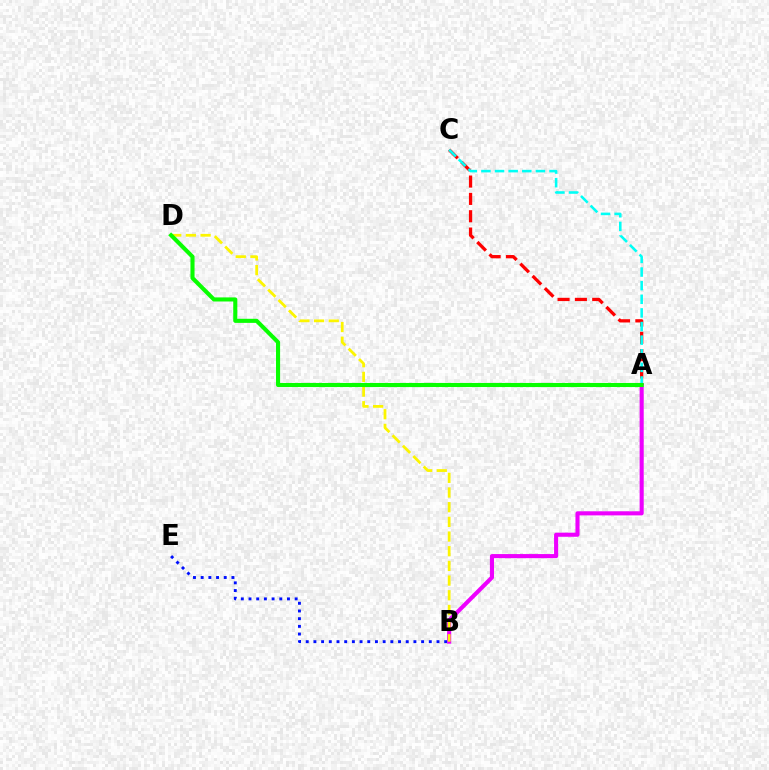{('B', 'E'): [{'color': '#0010ff', 'line_style': 'dotted', 'thickness': 2.09}], ('A', 'B'): [{'color': '#ee00ff', 'line_style': 'solid', 'thickness': 2.95}], ('B', 'D'): [{'color': '#fcf500', 'line_style': 'dashed', 'thickness': 1.99}], ('A', 'C'): [{'color': '#ff0000', 'line_style': 'dashed', 'thickness': 2.35}, {'color': '#00fff6', 'line_style': 'dashed', 'thickness': 1.85}], ('A', 'D'): [{'color': '#08ff00', 'line_style': 'solid', 'thickness': 2.94}]}